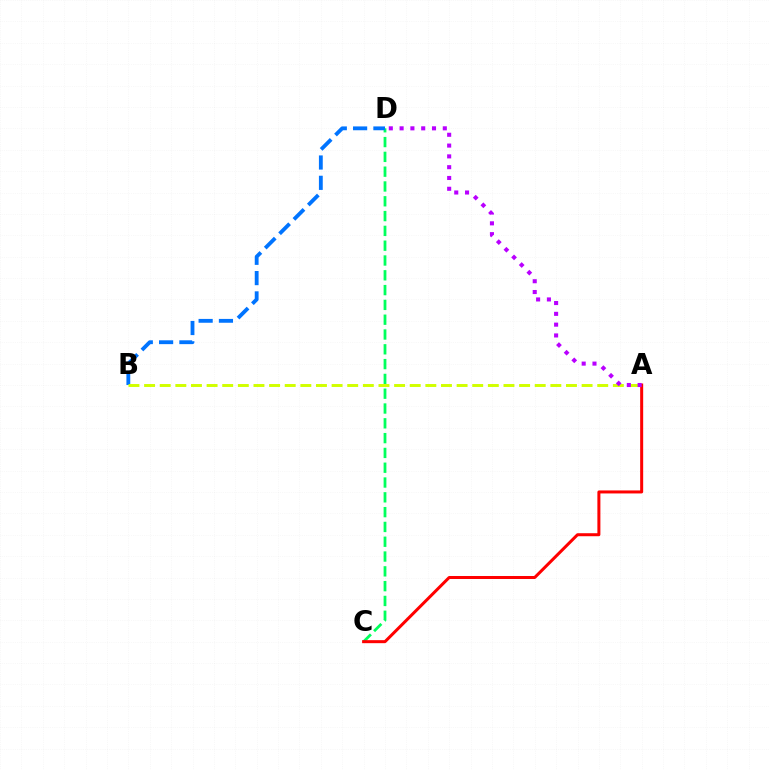{('C', 'D'): [{'color': '#00ff5c', 'line_style': 'dashed', 'thickness': 2.01}], ('B', 'D'): [{'color': '#0074ff', 'line_style': 'dashed', 'thickness': 2.76}], ('A', 'B'): [{'color': '#d1ff00', 'line_style': 'dashed', 'thickness': 2.12}], ('A', 'C'): [{'color': '#ff0000', 'line_style': 'solid', 'thickness': 2.17}], ('A', 'D'): [{'color': '#b900ff', 'line_style': 'dotted', 'thickness': 2.93}]}